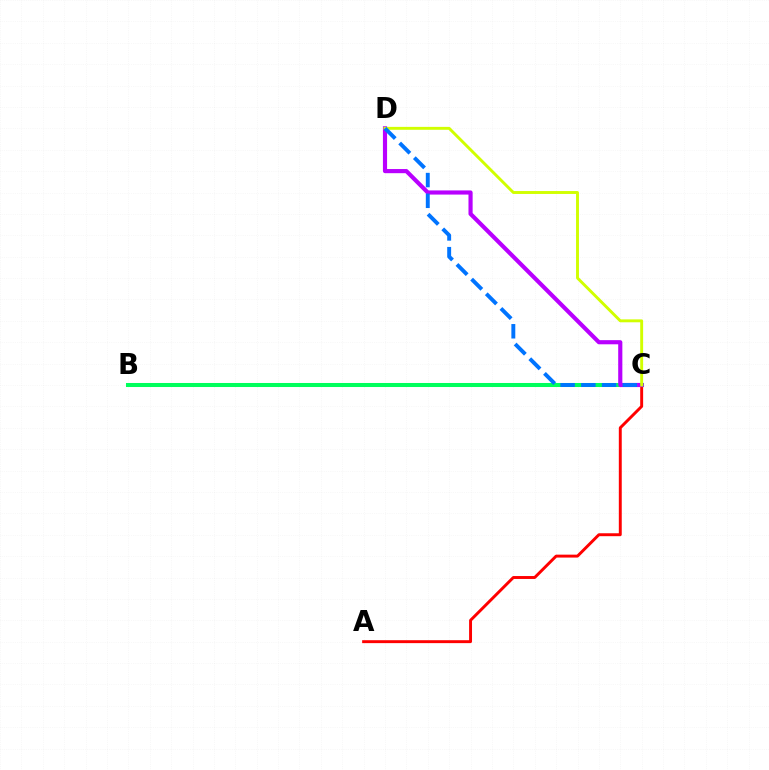{('A', 'C'): [{'color': '#ff0000', 'line_style': 'solid', 'thickness': 2.11}], ('B', 'C'): [{'color': '#00ff5c', 'line_style': 'solid', 'thickness': 2.9}], ('C', 'D'): [{'color': '#b900ff', 'line_style': 'solid', 'thickness': 2.99}, {'color': '#d1ff00', 'line_style': 'solid', 'thickness': 2.1}, {'color': '#0074ff', 'line_style': 'dashed', 'thickness': 2.82}]}